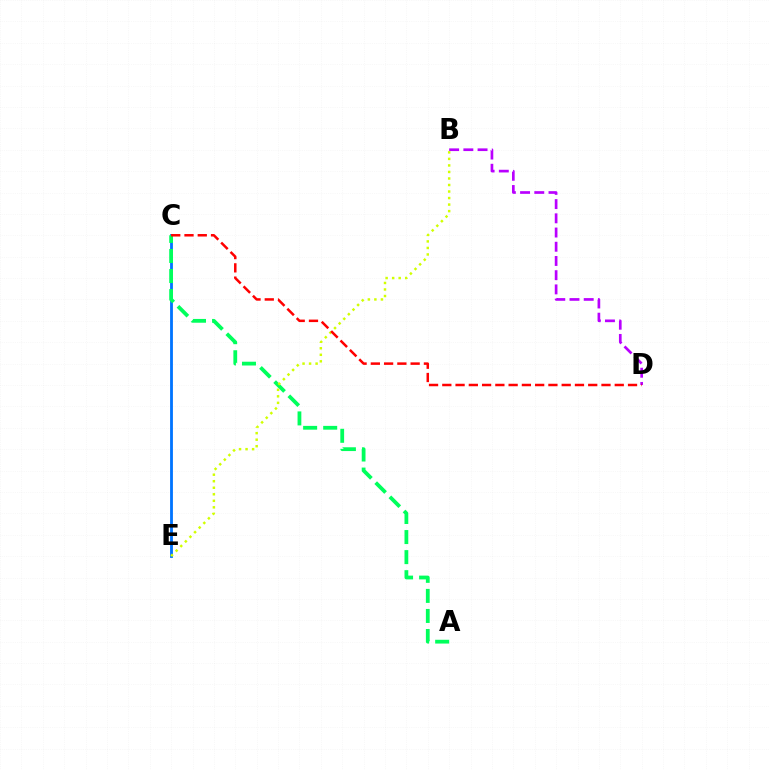{('B', 'D'): [{'color': '#b900ff', 'line_style': 'dashed', 'thickness': 1.93}], ('C', 'E'): [{'color': '#0074ff', 'line_style': 'solid', 'thickness': 2.03}], ('A', 'C'): [{'color': '#00ff5c', 'line_style': 'dashed', 'thickness': 2.72}], ('B', 'E'): [{'color': '#d1ff00', 'line_style': 'dotted', 'thickness': 1.77}], ('C', 'D'): [{'color': '#ff0000', 'line_style': 'dashed', 'thickness': 1.8}]}